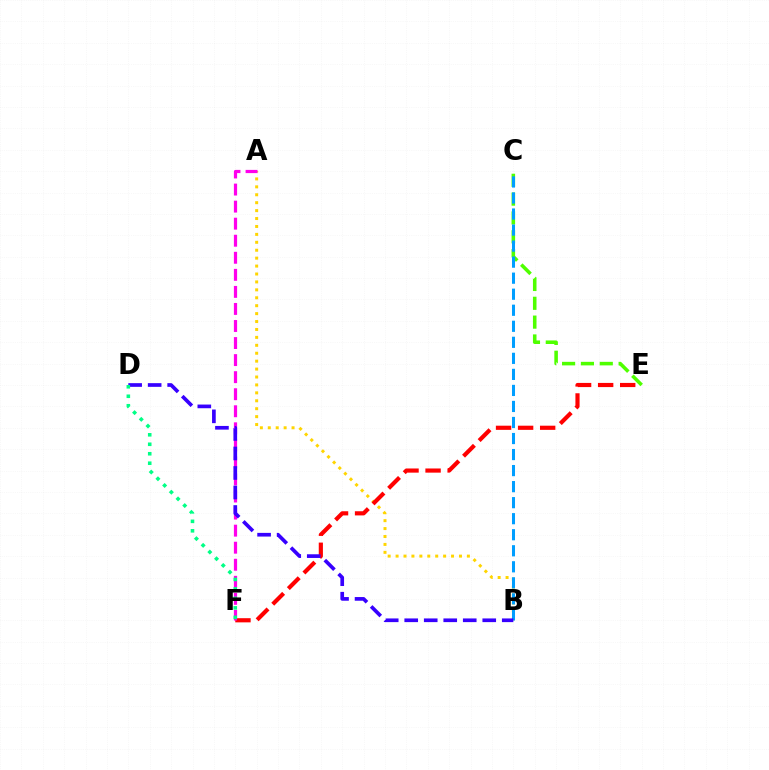{('A', 'B'): [{'color': '#ffd500', 'line_style': 'dotted', 'thickness': 2.15}], ('E', 'F'): [{'color': '#ff0000', 'line_style': 'dashed', 'thickness': 3.0}], ('A', 'F'): [{'color': '#ff00ed', 'line_style': 'dashed', 'thickness': 2.32}], ('C', 'E'): [{'color': '#4fff00', 'line_style': 'dashed', 'thickness': 2.56}], ('B', 'C'): [{'color': '#009eff', 'line_style': 'dashed', 'thickness': 2.18}], ('B', 'D'): [{'color': '#3700ff', 'line_style': 'dashed', 'thickness': 2.65}], ('D', 'F'): [{'color': '#00ff86', 'line_style': 'dotted', 'thickness': 2.58}]}